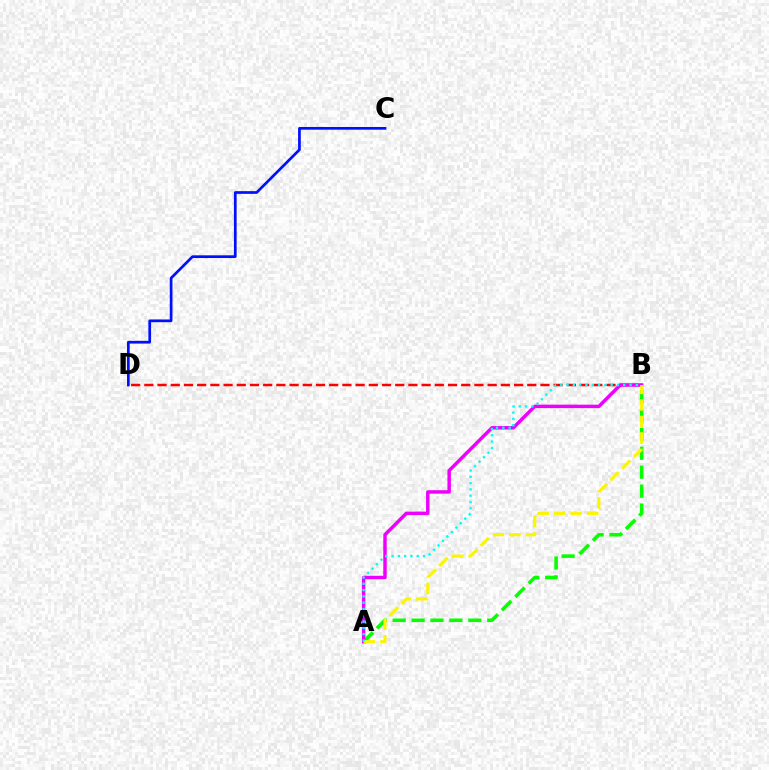{('A', 'B'): [{'color': '#08ff00', 'line_style': 'dashed', 'thickness': 2.57}, {'color': '#ee00ff', 'line_style': 'solid', 'thickness': 2.49}, {'color': '#fcf500', 'line_style': 'dashed', 'thickness': 2.25}, {'color': '#00fff6', 'line_style': 'dotted', 'thickness': 1.71}], ('B', 'D'): [{'color': '#ff0000', 'line_style': 'dashed', 'thickness': 1.79}], ('C', 'D'): [{'color': '#0010ff', 'line_style': 'solid', 'thickness': 1.95}]}